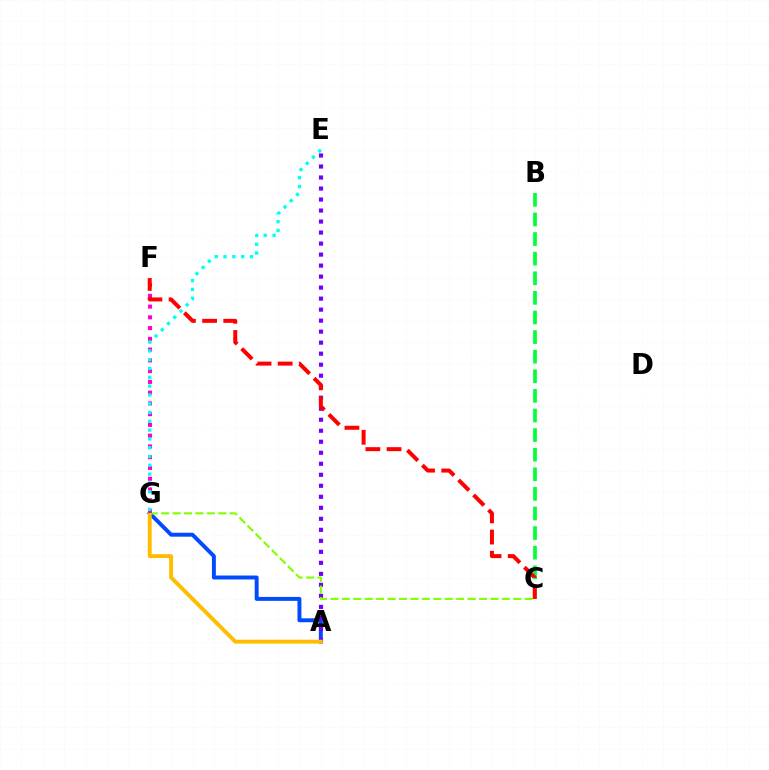{('A', 'G'): [{'color': '#004bff', 'line_style': 'solid', 'thickness': 2.84}, {'color': '#ffbd00', 'line_style': 'solid', 'thickness': 2.81}], ('A', 'E'): [{'color': '#7200ff', 'line_style': 'dotted', 'thickness': 2.99}], ('C', 'G'): [{'color': '#84ff00', 'line_style': 'dashed', 'thickness': 1.55}], ('B', 'C'): [{'color': '#00ff39', 'line_style': 'dashed', 'thickness': 2.66}], ('F', 'G'): [{'color': '#ff00cf', 'line_style': 'dotted', 'thickness': 2.92}], ('E', 'G'): [{'color': '#00fff6', 'line_style': 'dotted', 'thickness': 2.39}], ('C', 'F'): [{'color': '#ff0000', 'line_style': 'dashed', 'thickness': 2.88}]}